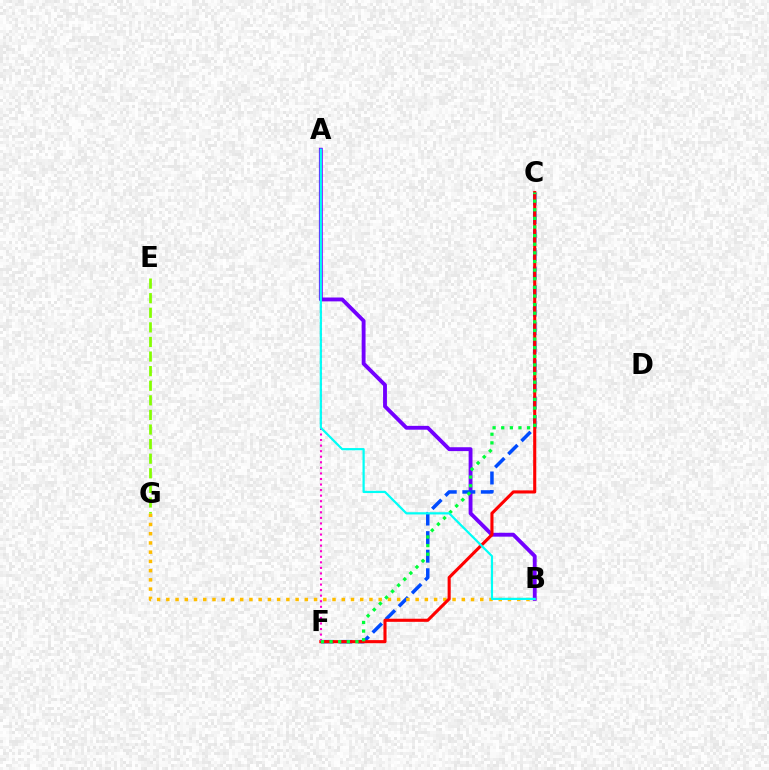{('A', 'B'): [{'color': '#7200ff', 'line_style': 'solid', 'thickness': 2.78}, {'color': '#00fff6', 'line_style': 'solid', 'thickness': 1.6}], ('C', 'F'): [{'color': '#004bff', 'line_style': 'dashed', 'thickness': 2.52}, {'color': '#ff0000', 'line_style': 'solid', 'thickness': 2.23}, {'color': '#00ff39', 'line_style': 'dotted', 'thickness': 2.34}], ('B', 'G'): [{'color': '#ffbd00', 'line_style': 'dotted', 'thickness': 2.51}], ('E', 'G'): [{'color': '#84ff00', 'line_style': 'dashed', 'thickness': 1.98}], ('A', 'F'): [{'color': '#ff00cf', 'line_style': 'dotted', 'thickness': 1.51}]}